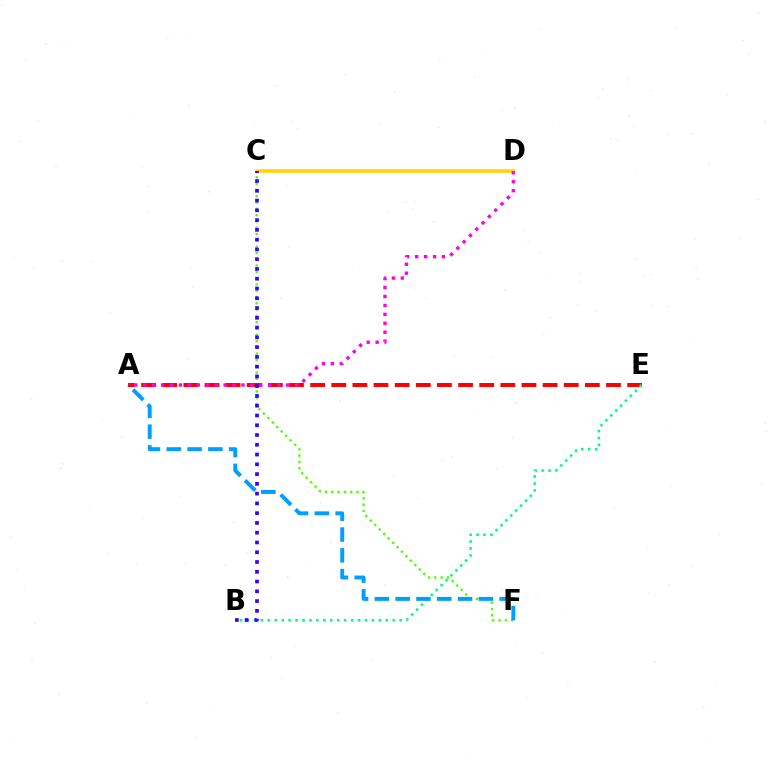{('C', 'F'): [{'color': '#4fff00', 'line_style': 'dotted', 'thickness': 1.71}], ('A', 'E'): [{'color': '#ff0000', 'line_style': 'dashed', 'thickness': 2.87}], ('C', 'D'): [{'color': '#ffd500', 'line_style': 'solid', 'thickness': 2.55}], ('B', 'E'): [{'color': '#00ff86', 'line_style': 'dotted', 'thickness': 1.89}], ('A', 'D'): [{'color': '#ff00ed', 'line_style': 'dotted', 'thickness': 2.43}], ('B', 'C'): [{'color': '#3700ff', 'line_style': 'dotted', 'thickness': 2.65}], ('A', 'F'): [{'color': '#009eff', 'line_style': 'dashed', 'thickness': 2.83}]}